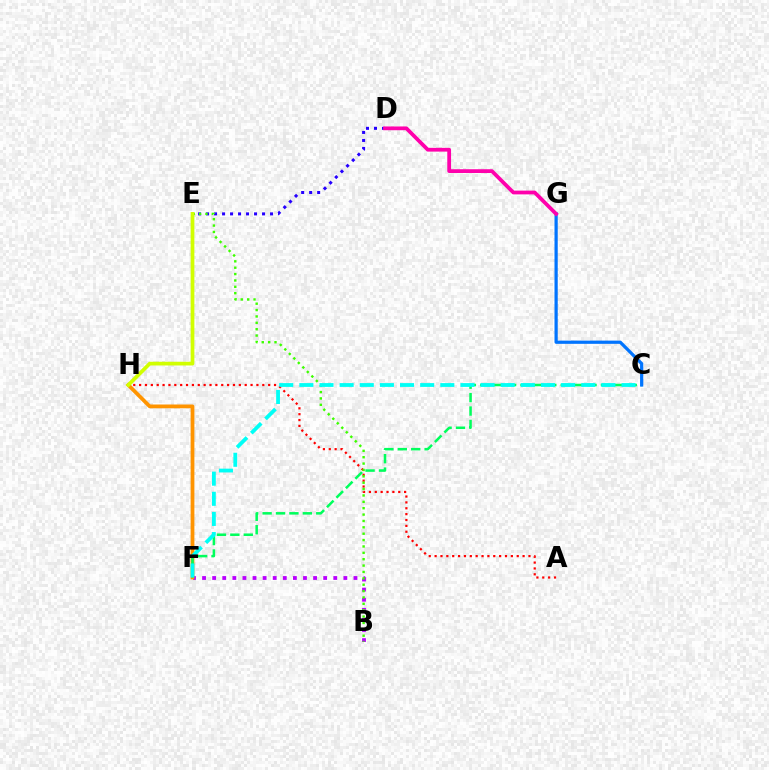{('D', 'E'): [{'color': '#2500ff', 'line_style': 'dotted', 'thickness': 2.17}], ('B', 'F'): [{'color': '#b900ff', 'line_style': 'dotted', 'thickness': 2.74}], ('A', 'H'): [{'color': '#ff0000', 'line_style': 'dotted', 'thickness': 1.59}], ('B', 'E'): [{'color': '#3dff00', 'line_style': 'dotted', 'thickness': 1.73}], ('F', 'H'): [{'color': '#ff9400', 'line_style': 'solid', 'thickness': 2.72}], ('C', 'F'): [{'color': '#00ff5c', 'line_style': 'dashed', 'thickness': 1.82}, {'color': '#00fff6', 'line_style': 'dashed', 'thickness': 2.74}], ('C', 'G'): [{'color': '#0074ff', 'line_style': 'solid', 'thickness': 2.32}], ('E', 'H'): [{'color': '#d1ff00', 'line_style': 'solid', 'thickness': 2.69}], ('D', 'G'): [{'color': '#ff00ac', 'line_style': 'solid', 'thickness': 2.71}]}